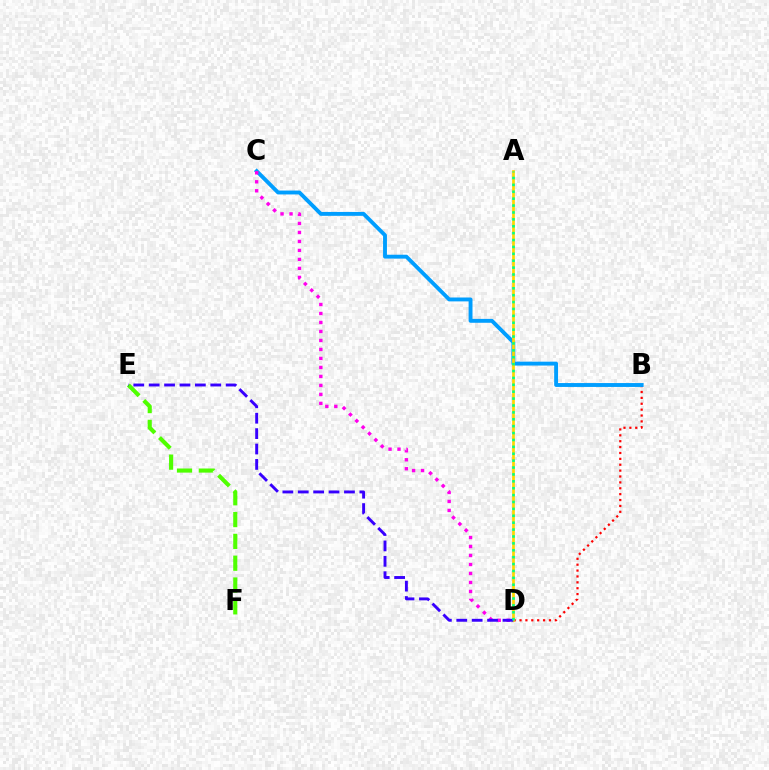{('B', 'D'): [{'color': '#ff0000', 'line_style': 'dotted', 'thickness': 1.6}], ('B', 'C'): [{'color': '#009eff', 'line_style': 'solid', 'thickness': 2.8}], ('A', 'D'): [{'color': '#ffd500', 'line_style': 'solid', 'thickness': 1.96}, {'color': '#00ff86', 'line_style': 'dotted', 'thickness': 1.87}], ('C', 'D'): [{'color': '#ff00ed', 'line_style': 'dotted', 'thickness': 2.44}], ('E', 'F'): [{'color': '#4fff00', 'line_style': 'dashed', 'thickness': 2.96}], ('D', 'E'): [{'color': '#3700ff', 'line_style': 'dashed', 'thickness': 2.09}]}